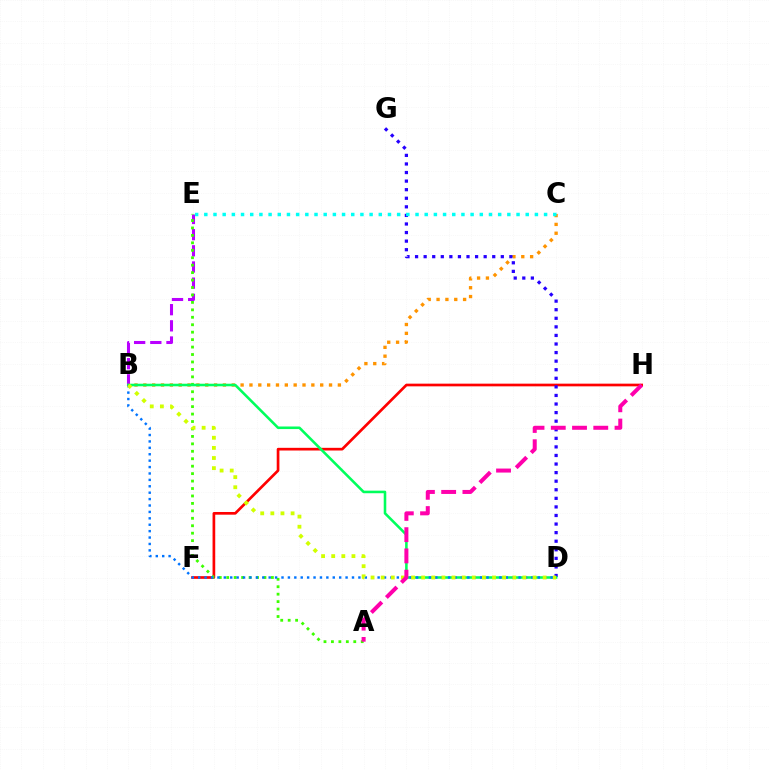{('B', 'E'): [{'color': '#b900ff', 'line_style': 'dashed', 'thickness': 2.2}], ('F', 'H'): [{'color': '#ff0000', 'line_style': 'solid', 'thickness': 1.93}], ('A', 'E'): [{'color': '#3dff00', 'line_style': 'dotted', 'thickness': 2.02}], ('B', 'C'): [{'color': '#ff9400', 'line_style': 'dotted', 'thickness': 2.4}], ('D', 'G'): [{'color': '#2500ff', 'line_style': 'dotted', 'thickness': 2.33}], ('B', 'D'): [{'color': '#00ff5c', 'line_style': 'solid', 'thickness': 1.85}, {'color': '#0074ff', 'line_style': 'dotted', 'thickness': 1.74}, {'color': '#d1ff00', 'line_style': 'dotted', 'thickness': 2.75}], ('C', 'E'): [{'color': '#00fff6', 'line_style': 'dotted', 'thickness': 2.49}], ('A', 'H'): [{'color': '#ff00ac', 'line_style': 'dashed', 'thickness': 2.89}]}